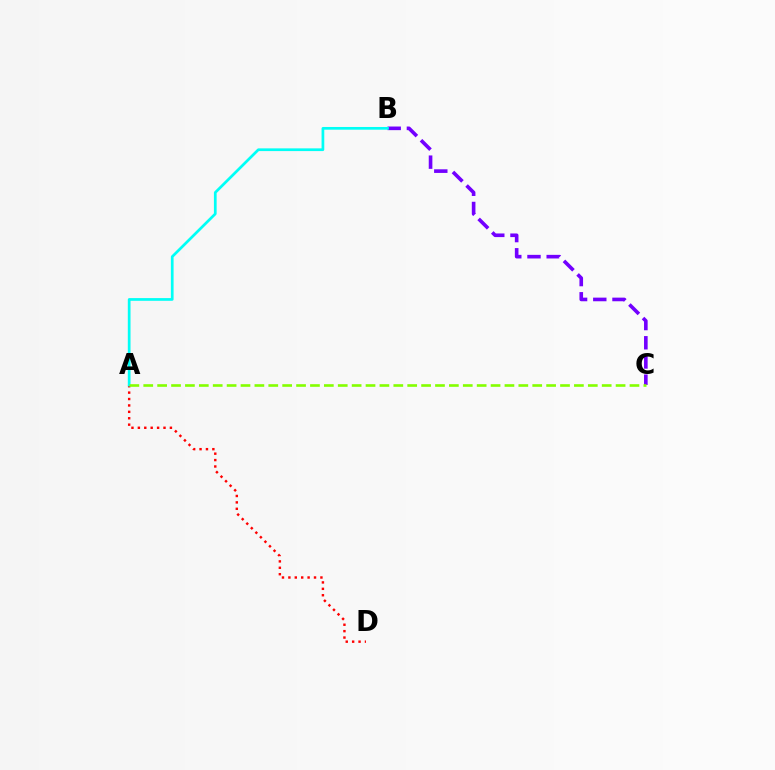{('A', 'D'): [{'color': '#ff0000', 'line_style': 'dotted', 'thickness': 1.74}], ('B', 'C'): [{'color': '#7200ff', 'line_style': 'dashed', 'thickness': 2.61}], ('A', 'B'): [{'color': '#00fff6', 'line_style': 'solid', 'thickness': 1.96}], ('A', 'C'): [{'color': '#84ff00', 'line_style': 'dashed', 'thickness': 1.89}]}